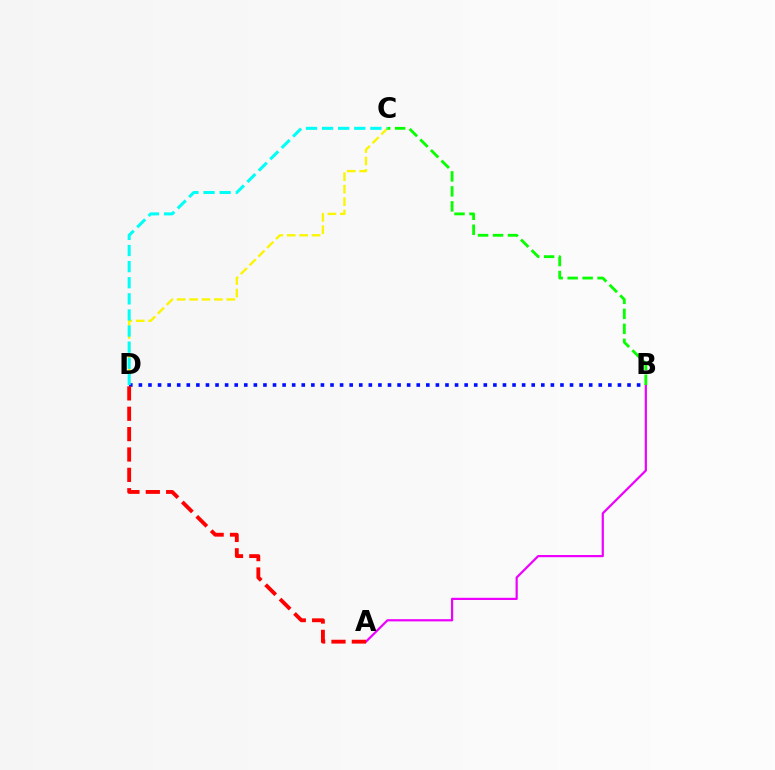{('A', 'B'): [{'color': '#ee00ff', 'line_style': 'solid', 'thickness': 1.59}], ('C', 'D'): [{'color': '#fcf500', 'line_style': 'dashed', 'thickness': 1.69}, {'color': '#00fff6', 'line_style': 'dashed', 'thickness': 2.19}], ('B', 'D'): [{'color': '#0010ff', 'line_style': 'dotted', 'thickness': 2.6}], ('B', 'C'): [{'color': '#08ff00', 'line_style': 'dashed', 'thickness': 2.03}], ('A', 'D'): [{'color': '#ff0000', 'line_style': 'dashed', 'thickness': 2.77}]}